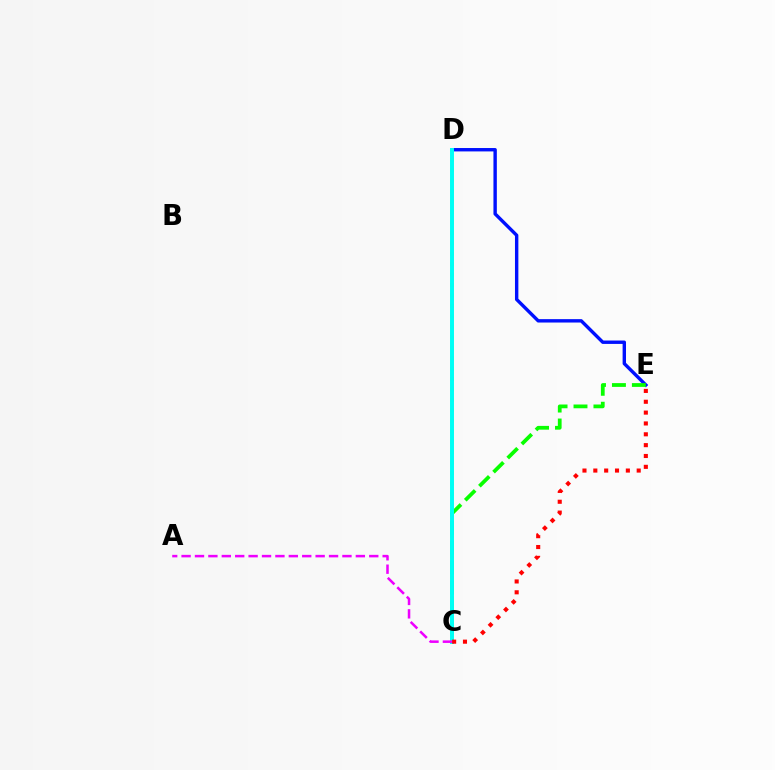{('D', 'E'): [{'color': '#0010ff', 'line_style': 'solid', 'thickness': 2.44}], ('C', 'D'): [{'color': '#fcf500', 'line_style': 'dotted', 'thickness': 2.84}, {'color': '#00fff6', 'line_style': 'solid', 'thickness': 2.84}], ('C', 'E'): [{'color': '#08ff00', 'line_style': 'dashed', 'thickness': 2.71}, {'color': '#ff0000', 'line_style': 'dotted', 'thickness': 2.95}], ('A', 'C'): [{'color': '#ee00ff', 'line_style': 'dashed', 'thickness': 1.82}]}